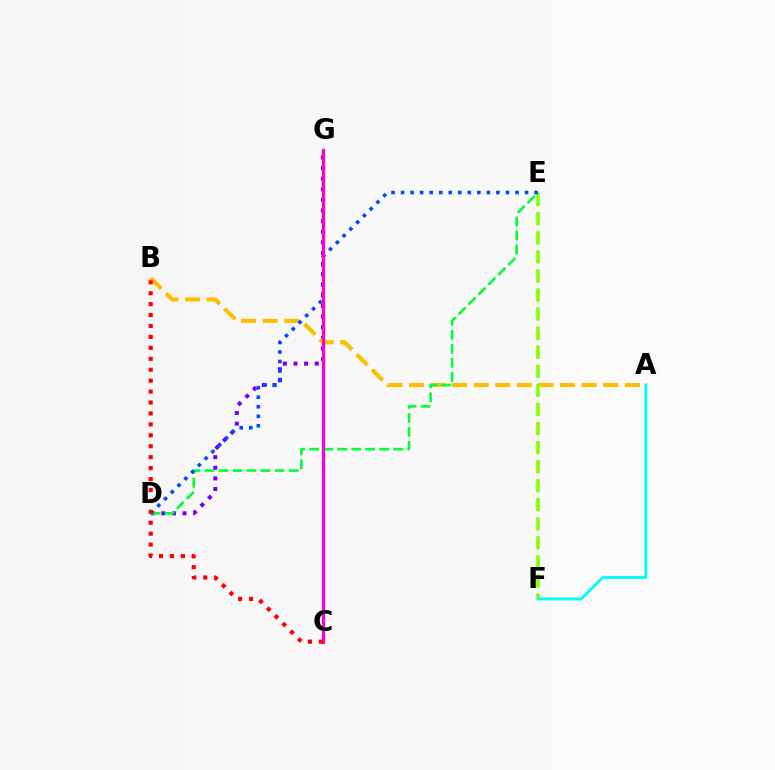{('D', 'G'): [{'color': '#7200ff', 'line_style': 'dotted', 'thickness': 2.88}], ('A', 'B'): [{'color': '#ffbd00', 'line_style': 'dashed', 'thickness': 2.93}], ('E', 'F'): [{'color': '#84ff00', 'line_style': 'dashed', 'thickness': 2.59}], ('D', 'E'): [{'color': '#00ff39', 'line_style': 'dashed', 'thickness': 1.9}, {'color': '#004bff', 'line_style': 'dotted', 'thickness': 2.59}], ('C', 'G'): [{'color': '#ff00cf', 'line_style': 'solid', 'thickness': 2.33}], ('B', 'C'): [{'color': '#ff0000', 'line_style': 'dotted', 'thickness': 2.97}], ('A', 'F'): [{'color': '#00fff6', 'line_style': 'solid', 'thickness': 2.08}]}